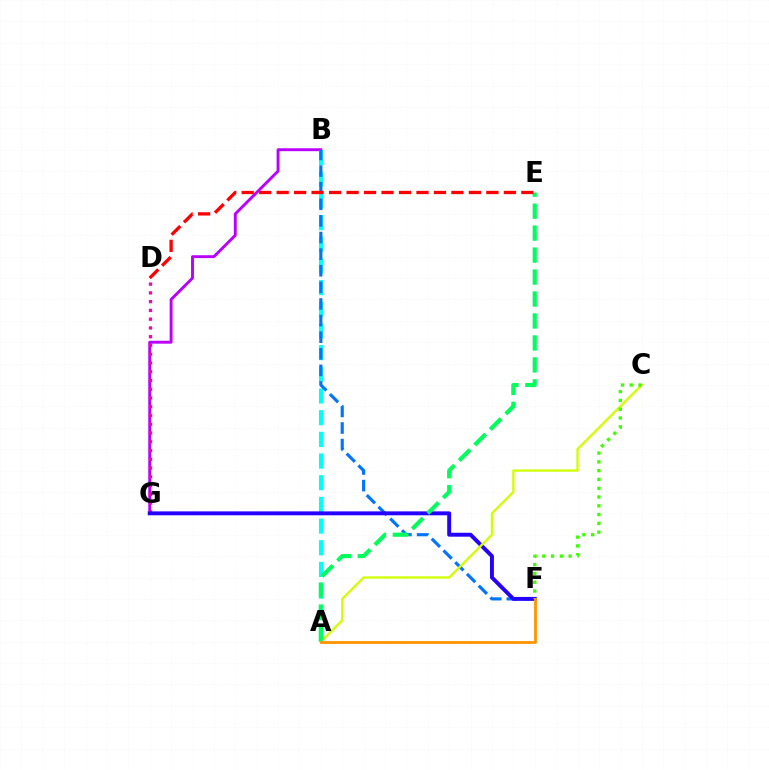{('B', 'G'): [{'color': '#b900ff', 'line_style': 'solid', 'thickness': 2.09}], ('A', 'B'): [{'color': '#00fff6', 'line_style': 'dashed', 'thickness': 2.94}], ('B', 'F'): [{'color': '#0074ff', 'line_style': 'dashed', 'thickness': 2.26}], ('D', 'G'): [{'color': '#ff00ac', 'line_style': 'dotted', 'thickness': 2.38}], ('F', 'G'): [{'color': '#2500ff', 'line_style': 'solid', 'thickness': 2.82}], ('A', 'C'): [{'color': '#d1ff00', 'line_style': 'solid', 'thickness': 1.65}], ('C', 'F'): [{'color': '#3dff00', 'line_style': 'dotted', 'thickness': 2.39}], ('A', 'E'): [{'color': '#00ff5c', 'line_style': 'dashed', 'thickness': 2.98}], ('D', 'E'): [{'color': '#ff0000', 'line_style': 'dashed', 'thickness': 2.37}], ('A', 'F'): [{'color': '#ff9400', 'line_style': 'solid', 'thickness': 2.01}]}